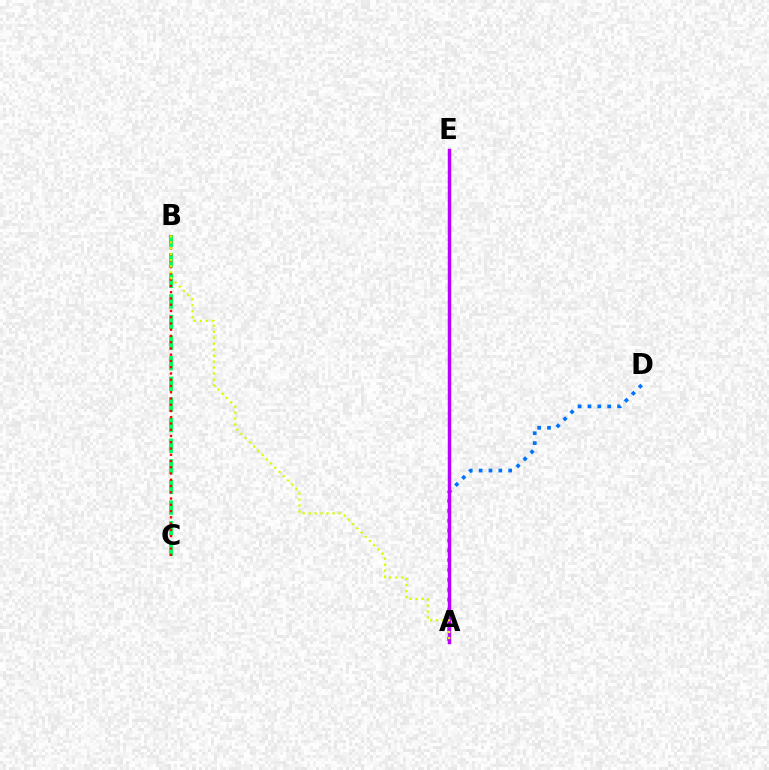{('A', 'D'): [{'color': '#0074ff', 'line_style': 'dotted', 'thickness': 2.68}], ('B', 'C'): [{'color': '#00ff5c', 'line_style': 'dashed', 'thickness': 2.8}, {'color': '#ff0000', 'line_style': 'dotted', 'thickness': 1.7}], ('A', 'E'): [{'color': '#b900ff', 'line_style': 'solid', 'thickness': 2.49}], ('A', 'B'): [{'color': '#d1ff00', 'line_style': 'dotted', 'thickness': 1.62}]}